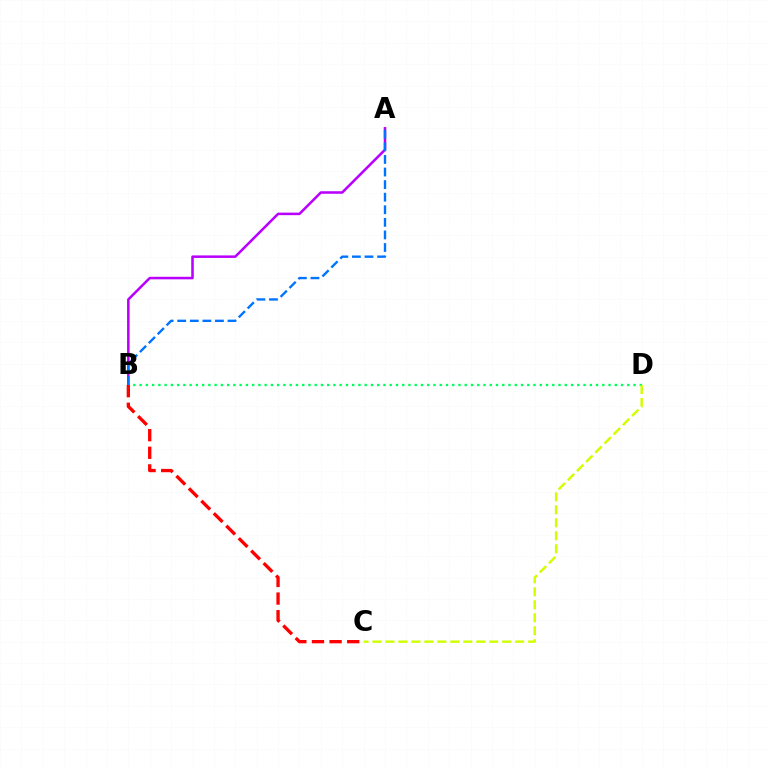{('A', 'B'): [{'color': '#b900ff', 'line_style': 'solid', 'thickness': 1.83}, {'color': '#0074ff', 'line_style': 'dashed', 'thickness': 1.71}], ('B', 'D'): [{'color': '#00ff5c', 'line_style': 'dotted', 'thickness': 1.7}], ('C', 'D'): [{'color': '#d1ff00', 'line_style': 'dashed', 'thickness': 1.76}], ('B', 'C'): [{'color': '#ff0000', 'line_style': 'dashed', 'thickness': 2.39}]}